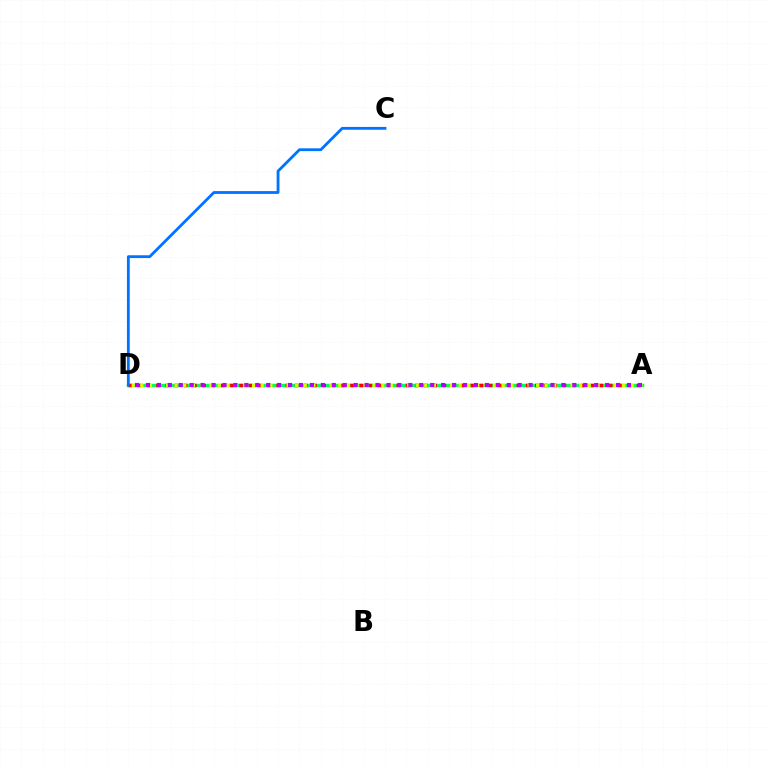{('A', 'D'): [{'color': '#00ff5c', 'line_style': 'solid', 'thickness': 2.48}, {'color': '#ff0000', 'line_style': 'dotted', 'thickness': 2.51}, {'color': '#d1ff00', 'line_style': 'dotted', 'thickness': 2.34}, {'color': '#b900ff', 'line_style': 'dotted', 'thickness': 2.97}], ('C', 'D'): [{'color': '#0074ff', 'line_style': 'solid', 'thickness': 2.03}]}